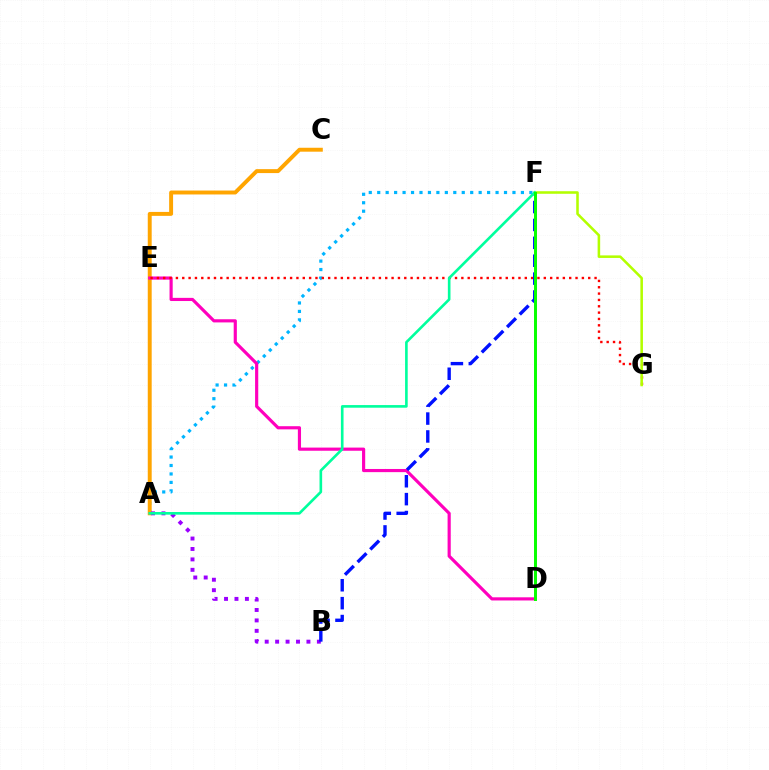{('A', 'F'): [{'color': '#00b5ff', 'line_style': 'dotted', 'thickness': 2.3}, {'color': '#00ff9d', 'line_style': 'solid', 'thickness': 1.9}], ('A', 'C'): [{'color': '#ffa500', 'line_style': 'solid', 'thickness': 2.83}], ('D', 'E'): [{'color': '#ff00bd', 'line_style': 'solid', 'thickness': 2.28}], ('E', 'G'): [{'color': '#ff0000', 'line_style': 'dotted', 'thickness': 1.72}], ('F', 'G'): [{'color': '#b3ff00', 'line_style': 'solid', 'thickness': 1.84}], ('A', 'B'): [{'color': '#9b00ff', 'line_style': 'dotted', 'thickness': 2.83}], ('B', 'F'): [{'color': '#0010ff', 'line_style': 'dashed', 'thickness': 2.43}], ('D', 'F'): [{'color': '#08ff00', 'line_style': 'solid', 'thickness': 2.14}]}